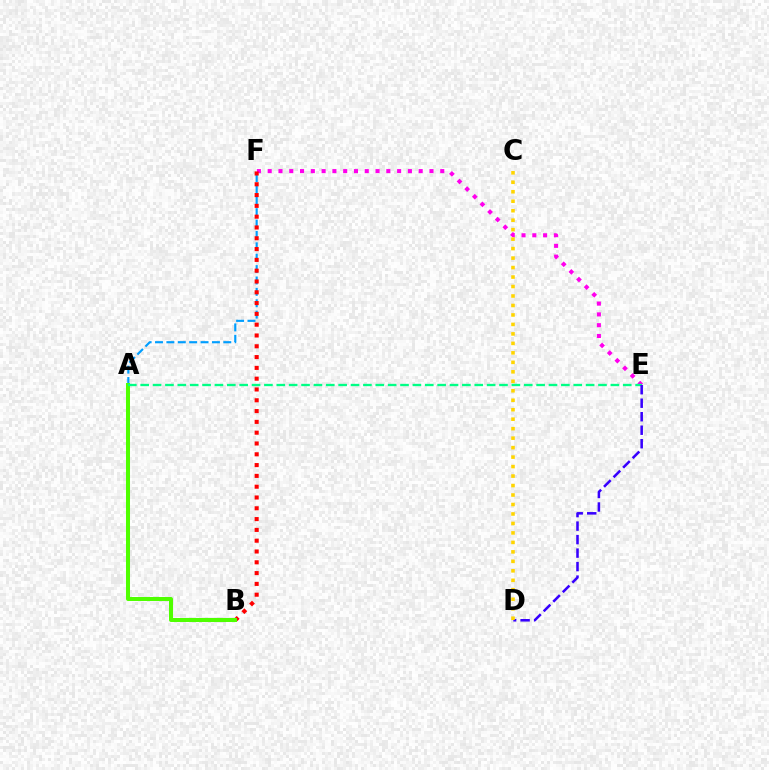{('A', 'F'): [{'color': '#009eff', 'line_style': 'dashed', 'thickness': 1.55}], ('E', 'F'): [{'color': '#ff00ed', 'line_style': 'dotted', 'thickness': 2.93}], ('B', 'F'): [{'color': '#ff0000', 'line_style': 'dotted', 'thickness': 2.93}], ('A', 'B'): [{'color': '#4fff00', 'line_style': 'solid', 'thickness': 2.89}], ('A', 'E'): [{'color': '#00ff86', 'line_style': 'dashed', 'thickness': 1.68}], ('D', 'E'): [{'color': '#3700ff', 'line_style': 'dashed', 'thickness': 1.83}], ('C', 'D'): [{'color': '#ffd500', 'line_style': 'dotted', 'thickness': 2.57}]}